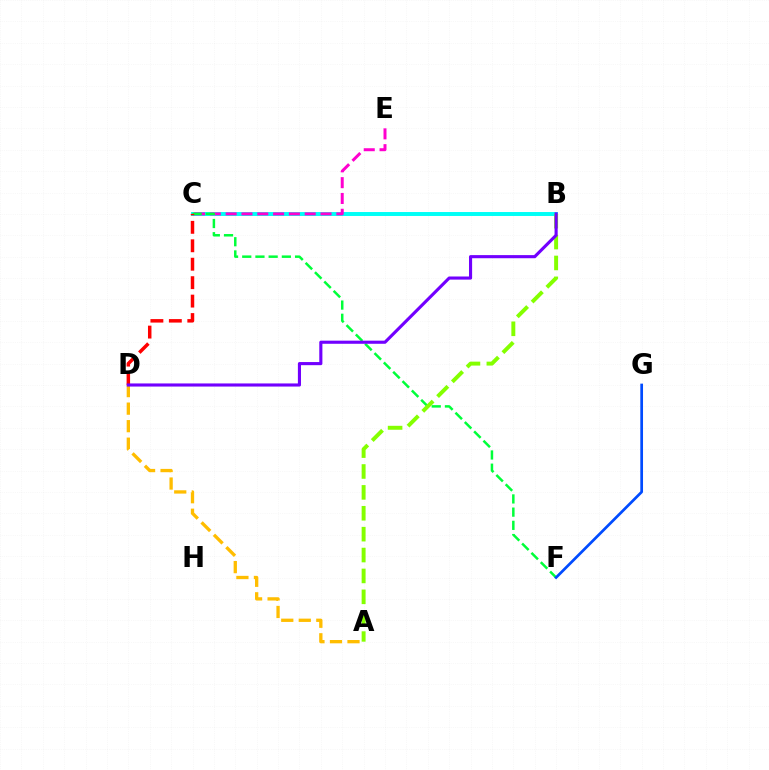{('B', 'C'): [{'color': '#00fff6', 'line_style': 'solid', 'thickness': 2.84}], ('C', 'E'): [{'color': '#ff00cf', 'line_style': 'dashed', 'thickness': 2.15}], ('C', 'F'): [{'color': '#00ff39', 'line_style': 'dashed', 'thickness': 1.79}], ('F', 'G'): [{'color': '#004bff', 'line_style': 'solid', 'thickness': 1.95}], ('A', 'B'): [{'color': '#84ff00', 'line_style': 'dashed', 'thickness': 2.84}], ('C', 'D'): [{'color': '#ff0000', 'line_style': 'dashed', 'thickness': 2.51}], ('A', 'D'): [{'color': '#ffbd00', 'line_style': 'dashed', 'thickness': 2.38}], ('B', 'D'): [{'color': '#7200ff', 'line_style': 'solid', 'thickness': 2.25}]}